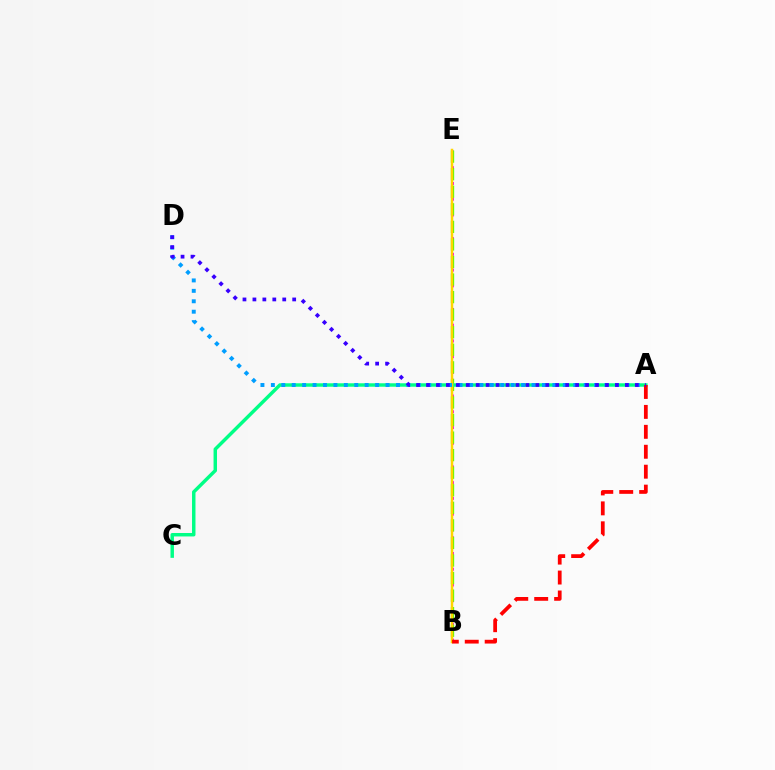{('B', 'E'): [{'color': '#ff00ed', 'line_style': 'dotted', 'thickness': 2.14}, {'color': '#4fff00', 'line_style': 'dashed', 'thickness': 2.39}, {'color': '#ffd500', 'line_style': 'solid', 'thickness': 1.8}], ('A', 'C'): [{'color': '#00ff86', 'line_style': 'solid', 'thickness': 2.49}], ('A', 'B'): [{'color': '#ff0000', 'line_style': 'dashed', 'thickness': 2.71}], ('A', 'D'): [{'color': '#009eff', 'line_style': 'dotted', 'thickness': 2.83}, {'color': '#3700ff', 'line_style': 'dotted', 'thickness': 2.7}]}